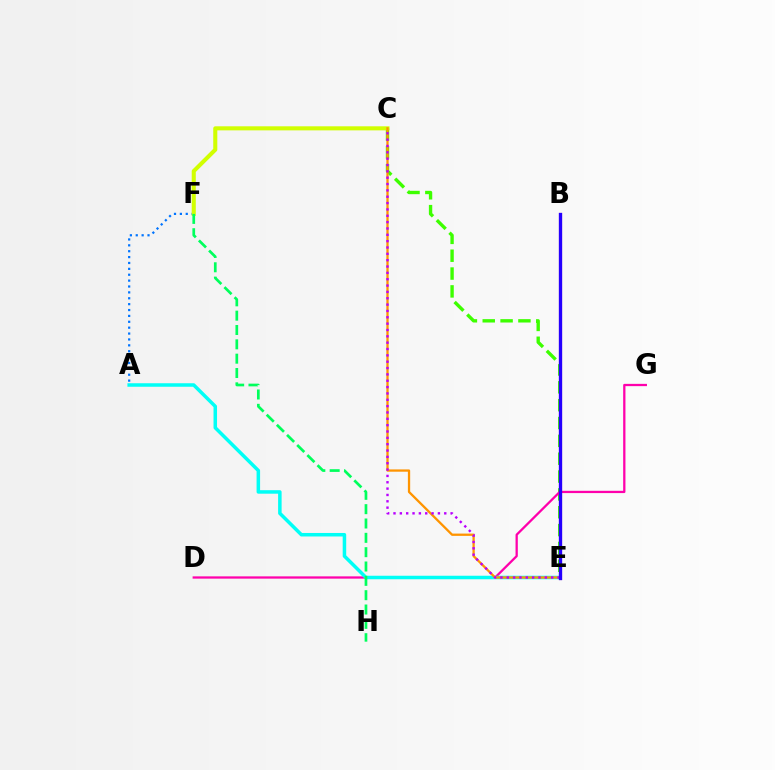{('C', 'E'): [{'color': '#3dff00', 'line_style': 'dashed', 'thickness': 2.42}, {'color': '#ff9400', 'line_style': 'solid', 'thickness': 1.65}, {'color': '#b900ff', 'line_style': 'dotted', 'thickness': 1.72}], ('A', 'F'): [{'color': '#0074ff', 'line_style': 'dotted', 'thickness': 1.6}], ('C', 'F'): [{'color': '#d1ff00', 'line_style': 'solid', 'thickness': 2.93}], ('D', 'G'): [{'color': '#ff00ac', 'line_style': 'solid', 'thickness': 1.64}], ('A', 'E'): [{'color': '#00fff6', 'line_style': 'solid', 'thickness': 2.52}], ('F', 'H'): [{'color': '#00ff5c', 'line_style': 'dashed', 'thickness': 1.95}], ('B', 'E'): [{'color': '#ff0000', 'line_style': 'solid', 'thickness': 2.21}, {'color': '#2500ff', 'line_style': 'solid', 'thickness': 2.37}]}